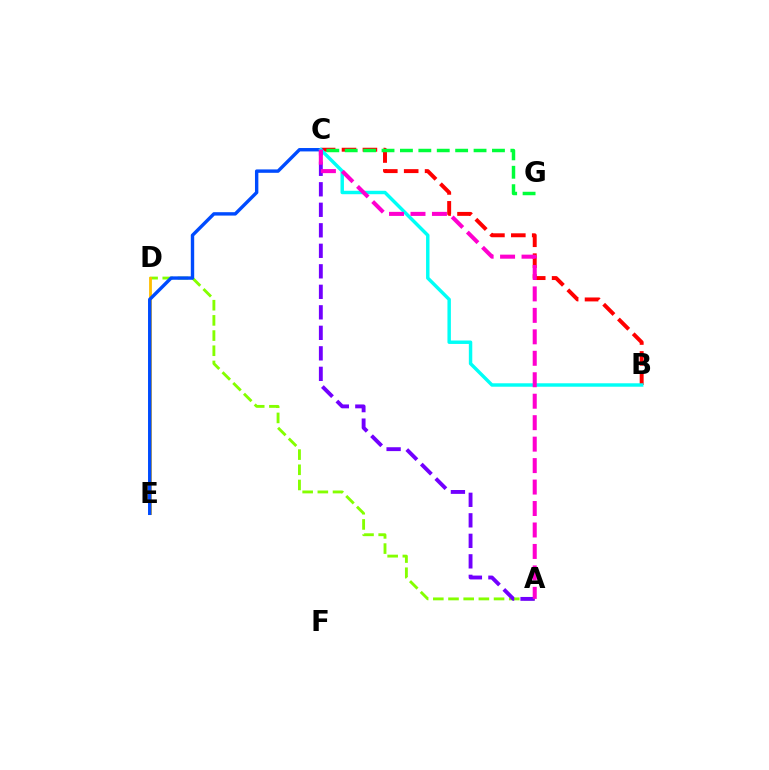{('B', 'C'): [{'color': '#ff0000', 'line_style': 'dashed', 'thickness': 2.84}, {'color': '#00fff6', 'line_style': 'solid', 'thickness': 2.48}], ('A', 'D'): [{'color': '#84ff00', 'line_style': 'dashed', 'thickness': 2.06}], ('D', 'E'): [{'color': '#ffbd00', 'line_style': 'solid', 'thickness': 2.02}], ('C', 'E'): [{'color': '#004bff', 'line_style': 'solid', 'thickness': 2.44}], ('C', 'G'): [{'color': '#00ff39', 'line_style': 'dashed', 'thickness': 2.5}], ('A', 'C'): [{'color': '#7200ff', 'line_style': 'dashed', 'thickness': 2.79}, {'color': '#ff00cf', 'line_style': 'dashed', 'thickness': 2.92}]}